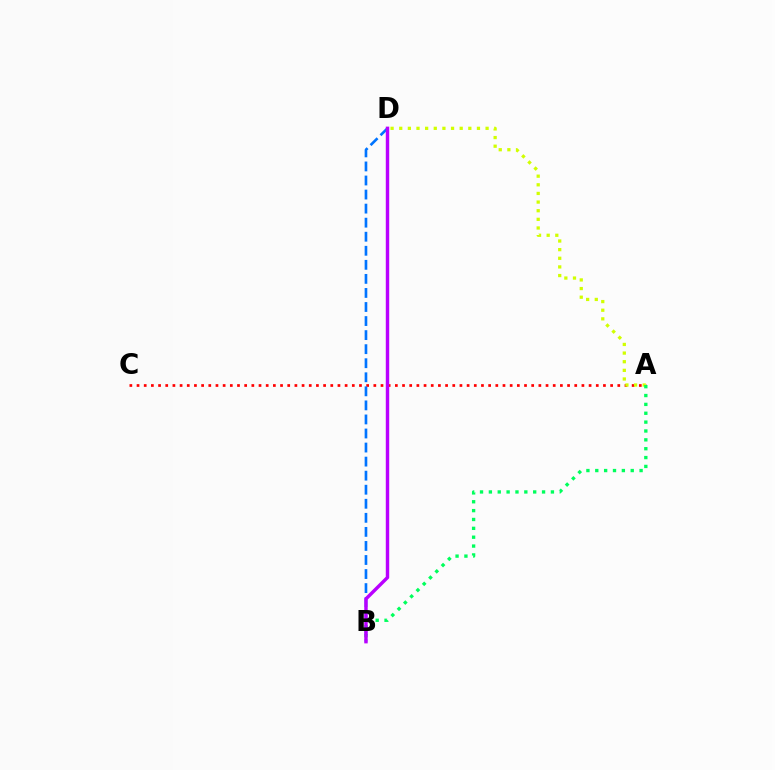{('A', 'C'): [{'color': '#ff0000', 'line_style': 'dotted', 'thickness': 1.95}], ('A', 'D'): [{'color': '#d1ff00', 'line_style': 'dotted', 'thickness': 2.35}], ('A', 'B'): [{'color': '#00ff5c', 'line_style': 'dotted', 'thickness': 2.41}], ('B', 'D'): [{'color': '#0074ff', 'line_style': 'dashed', 'thickness': 1.91}, {'color': '#b900ff', 'line_style': 'solid', 'thickness': 2.46}]}